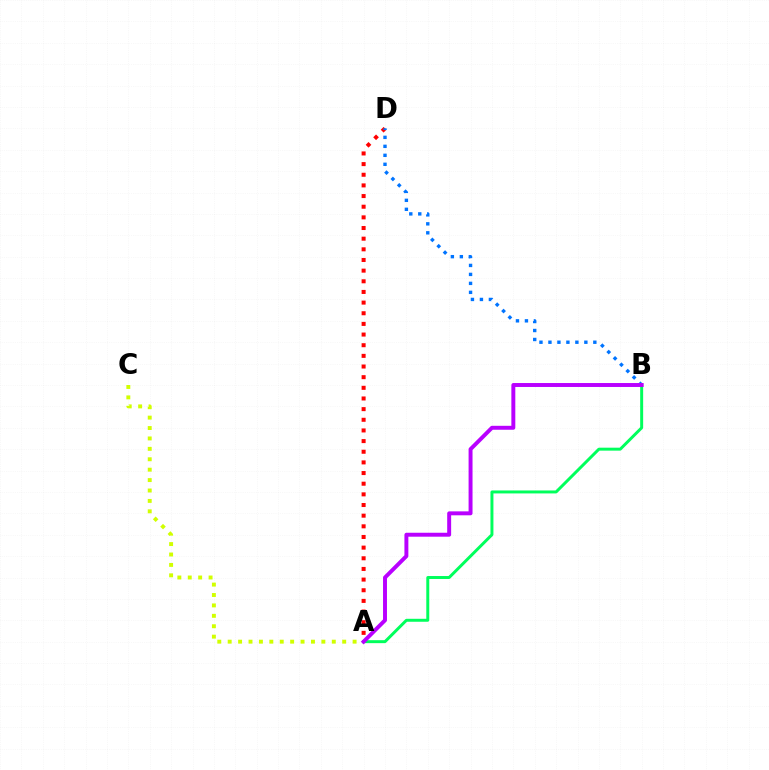{('A', 'D'): [{'color': '#ff0000', 'line_style': 'dotted', 'thickness': 2.89}], ('A', 'C'): [{'color': '#d1ff00', 'line_style': 'dotted', 'thickness': 2.83}], ('B', 'D'): [{'color': '#0074ff', 'line_style': 'dotted', 'thickness': 2.44}], ('A', 'B'): [{'color': '#00ff5c', 'line_style': 'solid', 'thickness': 2.13}, {'color': '#b900ff', 'line_style': 'solid', 'thickness': 2.84}]}